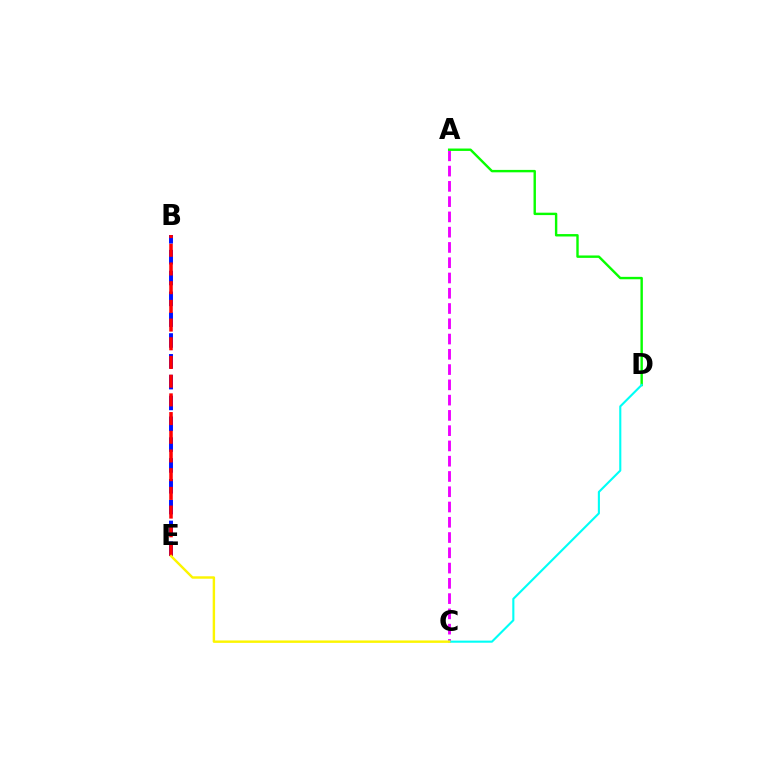{('B', 'E'): [{'color': '#0010ff', 'line_style': 'dashed', 'thickness': 2.83}, {'color': '#ff0000', 'line_style': 'dashed', 'thickness': 2.54}], ('A', 'C'): [{'color': '#ee00ff', 'line_style': 'dashed', 'thickness': 2.07}], ('A', 'D'): [{'color': '#08ff00', 'line_style': 'solid', 'thickness': 1.73}], ('C', 'D'): [{'color': '#00fff6', 'line_style': 'solid', 'thickness': 1.52}], ('C', 'E'): [{'color': '#fcf500', 'line_style': 'solid', 'thickness': 1.74}]}